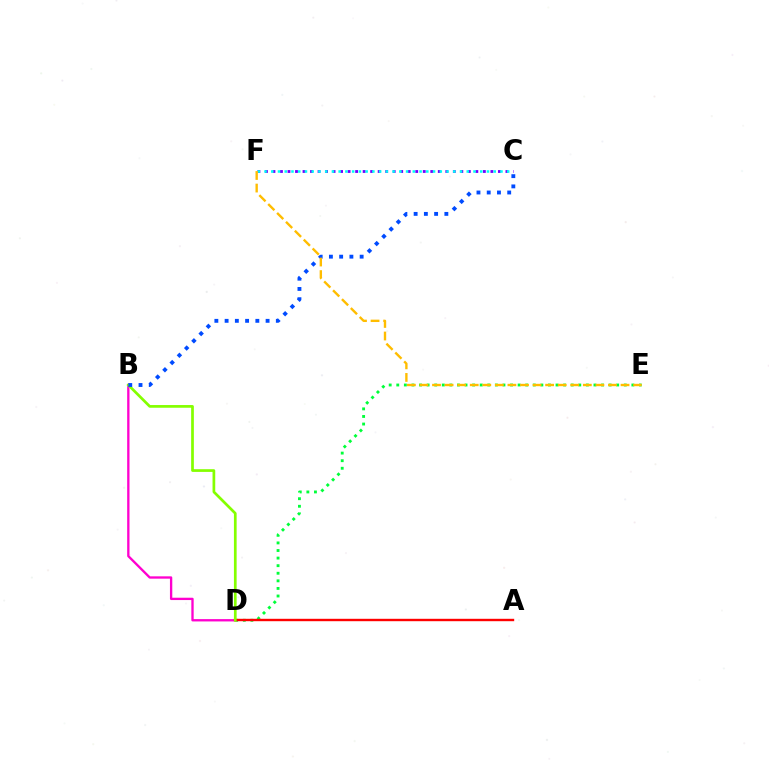{('D', 'E'): [{'color': '#00ff39', 'line_style': 'dotted', 'thickness': 2.06}], ('C', 'F'): [{'color': '#7200ff', 'line_style': 'dotted', 'thickness': 2.04}, {'color': '#00fff6', 'line_style': 'dotted', 'thickness': 1.83}], ('B', 'D'): [{'color': '#ff00cf', 'line_style': 'solid', 'thickness': 1.68}, {'color': '#84ff00', 'line_style': 'solid', 'thickness': 1.95}], ('A', 'D'): [{'color': '#ff0000', 'line_style': 'solid', 'thickness': 1.73}], ('B', 'C'): [{'color': '#004bff', 'line_style': 'dotted', 'thickness': 2.78}], ('E', 'F'): [{'color': '#ffbd00', 'line_style': 'dashed', 'thickness': 1.71}]}